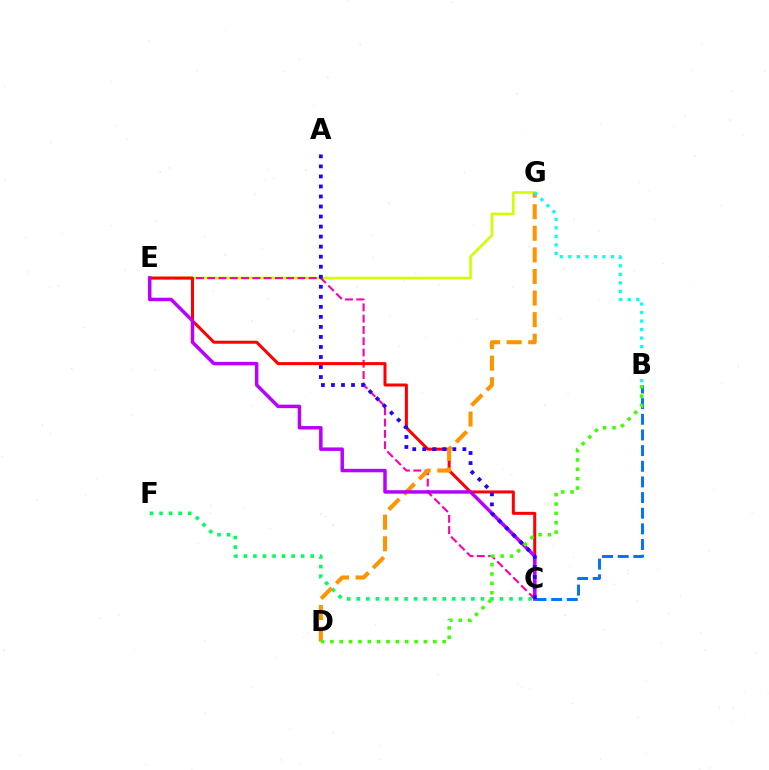{('E', 'G'): [{'color': '#d1ff00', 'line_style': 'solid', 'thickness': 1.9}], ('C', 'E'): [{'color': '#ff00ac', 'line_style': 'dashed', 'thickness': 1.53}, {'color': '#ff0000', 'line_style': 'solid', 'thickness': 2.17}, {'color': '#b900ff', 'line_style': 'solid', 'thickness': 2.51}], ('B', 'C'): [{'color': '#0074ff', 'line_style': 'dashed', 'thickness': 2.13}], ('C', 'F'): [{'color': '#00ff5c', 'line_style': 'dotted', 'thickness': 2.59}], ('D', 'G'): [{'color': '#ff9400', 'line_style': 'dashed', 'thickness': 2.93}], ('B', 'G'): [{'color': '#00fff6', 'line_style': 'dotted', 'thickness': 2.31}], ('A', 'C'): [{'color': '#2500ff', 'line_style': 'dotted', 'thickness': 2.73}], ('B', 'D'): [{'color': '#3dff00', 'line_style': 'dotted', 'thickness': 2.54}]}